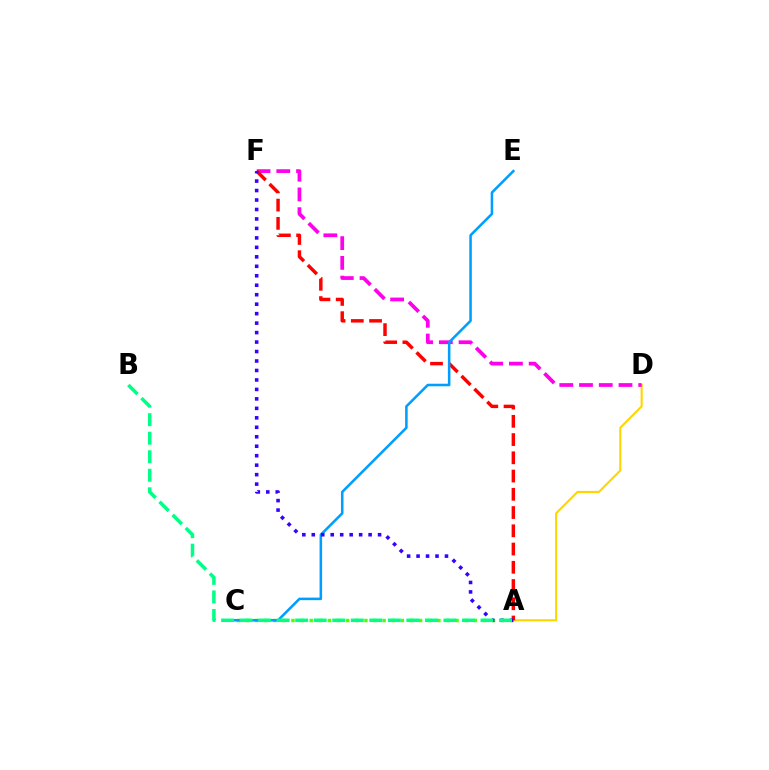{('A', 'D'): [{'color': '#ffd500', 'line_style': 'solid', 'thickness': 1.52}], ('A', 'C'): [{'color': '#4fff00', 'line_style': 'dotted', 'thickness': 2.48}], ('D', 'F'): [{'color': '#ff00ed', 'line_style': 'dashed', 'thickness': 2.68}], ('A', 'F'): [{'color': '#ff0000', 'line_style': 'dashed', 'thickness': 2.48}, {'color': '#3700ff', 'line_style': 'dotted', 'thickness': 2.57}], ('C', 'E'): [{'color': '#009eff', 'line_style': 'solid', 'thickness': 1.84}], ('A', 'B'): [{'color': '#00ff86', 'line_style': 'dashed', 'thickness': 2.52}]}